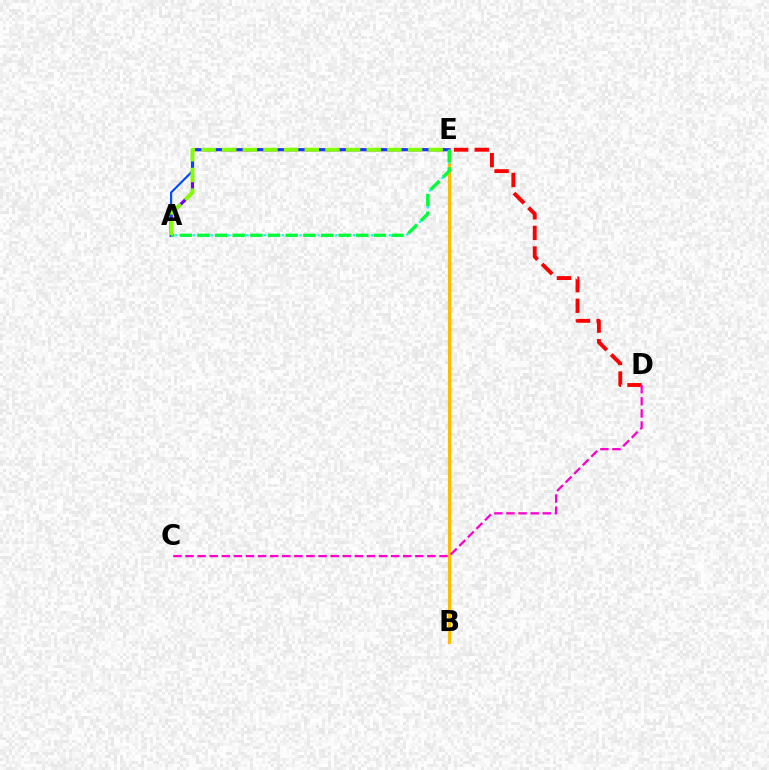{('A', 'E'): [{'color': '#7200ff', 'line_style': 'solid', 'thickness': 2.27}, {'color': '#004bff', 'line_style': 'solid', 'thickness': 1.55}, {'color': '#00fff6', 'line_style': 'dotted', 'thickness': 1.61}, {'color': '#00ff39', 'line_style': 'dashed', 'thickness': 2.4}, {'color': '#84ff00', 'line_style': 'dashed', 'thickness': 2.81}], ('D', 'E'): [{'color': '#ff0000', 'line_style': 'dashed', 'thickness': 2.8}], ('B', 'E'): [{'color': '#ffbd00', 'line_style': 'solid', 'thickness': 2.32}], ('C', 'D'): [{'color': '#ff00cf', 'line_style': 'dashed', 'thickness': 1.64}]}